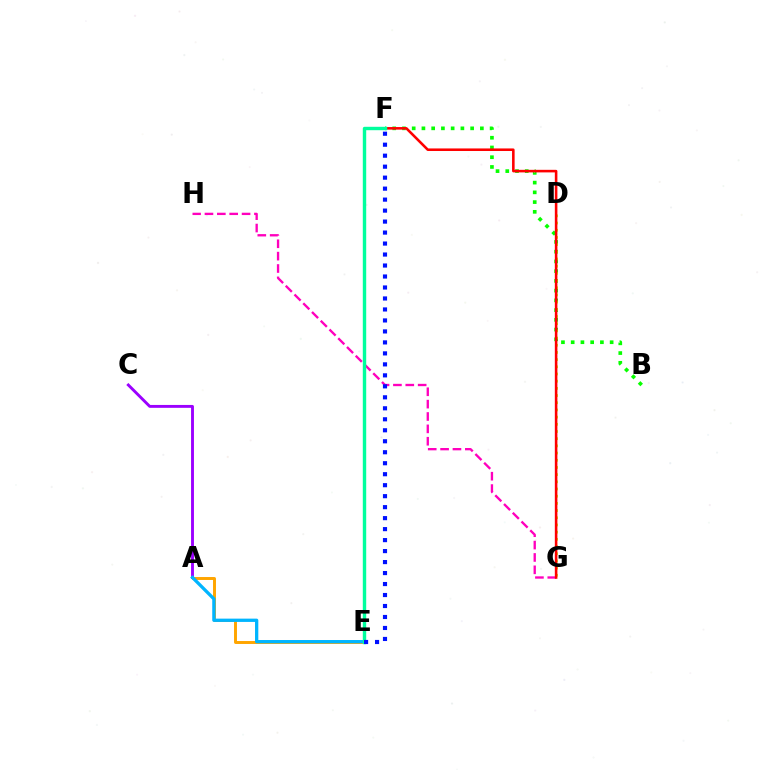{('A', 'E'): [{'color': '#ffa500', 'line_style': 'solid', 'thickness': 2.12}, {'color': '#00b5ff', 'line_style': 'solid', 'thickness': 2.37}], ('A', 'C'): [{'color': '#9b00ff', 'line_style': 'solid', 'thickness': 2.08}], ('B', 'F'): [{'color': '#08ff00', 'line_style': 'dotted', 'thickness': 2.65}], ('D', 'G'): [{'color': '#b3ff00', 'line_style': 'dotted', 'thickness': 1.95}], ('G', 'H'): [{'color': '#ff00bd', 'line_style': 'dashed', 'thickness': 1.68}], ('F', 'G'): [{'color': '#ff0000', 'line_style': 'solid', 'thickness': 1.85}], ('E', 'F'): [{'color': '#00ff9d', 'line_style': 'solid', 'thickness': 2.45}, {'color': '#0010ff', 'line_style': 'dotted', 'thickness': 2.98}]}